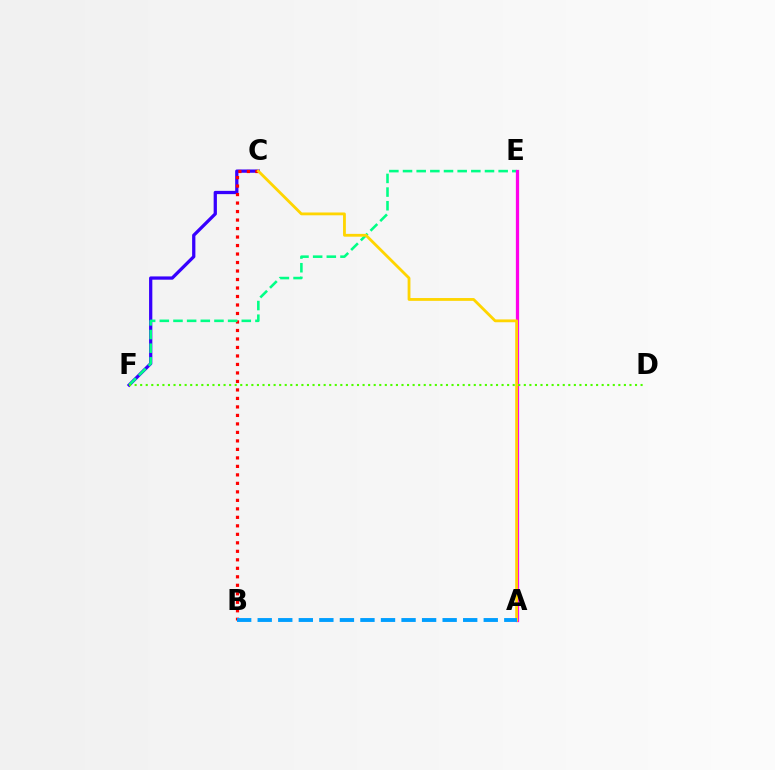{('C', 'F'): [{'color': '#3700ff', 'line_style': 'solid', 'thickness': 2.35}], ('B', 'C'): [{'color': '#ff0000', 'line_style': 'dotted', 'thickness': 2.31}], ('E', 'F'): [{'color': '#00ff86', 'line_style': 'dashed', 'thickness': 1.86}], ('A', 'E'): [{'color': '#ff00ed', 'line_style': 'solid', 'thickness': 2.35}], ('D', 'F'): [{'color': '#4fff00', 'line_style': 'dotted', 'thickness': 1.51}], ('A', 'C'): [{'color': '#ffd500', 'line_style': 'solid', 'thickness': 2.03}], ('A', 'B'): [{'color': '#009eff', 'line_style': 'dashed', 'thickness': 2.79}]}